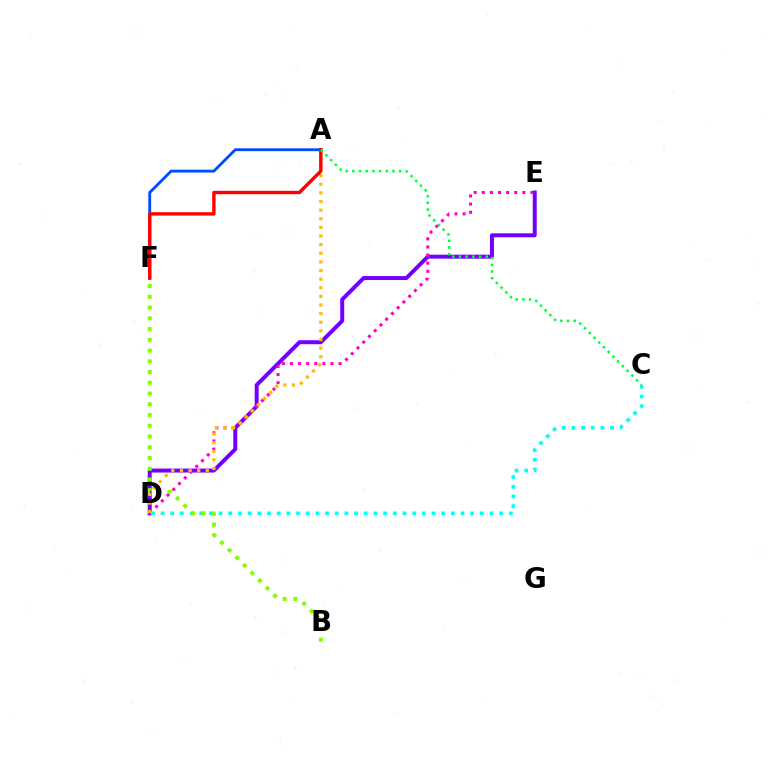{('D', 'E'): [{'color': '#7200ff', 'line_style': 'solid', 'thickness': 2.86}, {'color': '#ff00cf', 'line_style': 'dotted', 'thickness': 2.21}], ('A', 'F'): [{'color': '#004bff', 'line_style': 'solid', 'thickness': 2.04}, {'color': '#ff0000', 'line_style': 'solid', 'thickness': 2.45}], ('A', 'D'): [{'color': '#ffbd00', 'line_style': 'dotted', 'thickness': 2.34}], ('C', 'D'): [{'color': '#00fff6', 'line_style': 'dotted', 'thickness': 2.63}], ('B', 'F'): [{'color': '#84ff00', 'line_style': 'dotted', 'thickness': 2.92}], ('A', 'C'): [{'color': '#00ff39', 'line_style': 'dotted', 'thickness': 1.82}]}